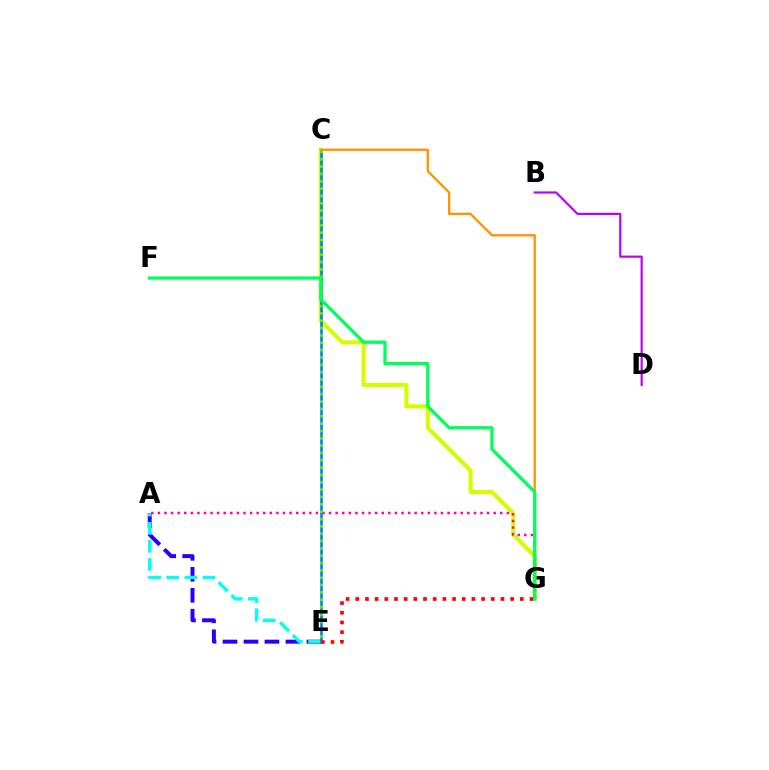{('A', 'E'): [{'color': '#2500ff', 'line_style': 'dashed', 'thickness': 2.85}, {'color': '#00fff6', 'line_style': 'dashed', 'thickness': 2.46}], ('C', 'G'): [{'color': '#d1ff00', 'line_style': 'solid', 'thickness': 2.97}, {'color': '#ff9400', 'line_style': 'solid', 'thickness': 1.68}], ('C', 'E'): [{'color': '#0074ff', 'line_style': 'solid', 'thickness': 1.82}, {'color': '#3dff00', 'line_style': 'dotted', 'thickness': 2.0}], ('B', 'D'): [{'color': '#b900ff', 'line_style': 'solid', 'thickness': 1.57}], ('A', 'G'): [{'color': '#ff00ac', 'line_style': 'dotted', 'thickness': 1.79}], ('E', 'G'): [{'color': '#ff0000', 'line_style': 'dotted', 'thickness': 2.63}], ('F', 'G'): [{'color': '#00ff5c', 'line_style': 'solid', 'thickness': 2.36}]}